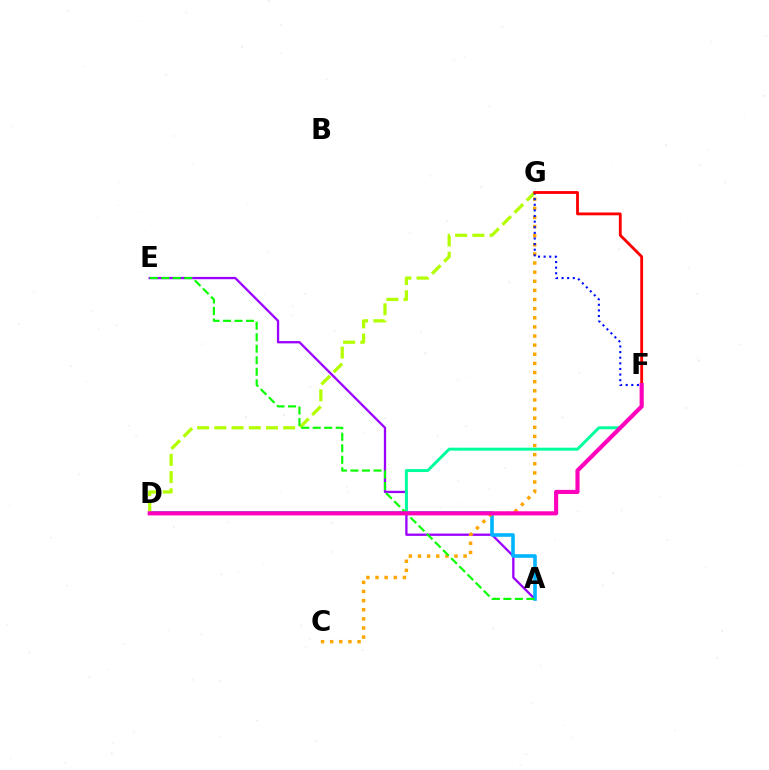{('A', 'E'): [{'color': '#9b00ff', 'line_style': 'solid', 'thickness': 1.66}, {'color': '#08ff00', 'line_style': 'dashed', 'thickness': 1.56}], ('A', 'D'): [{'color': '#00b5ff', 'line_style': 'solid', 'thickness': 2.59}], ('C', 'G'): [{'color': '#ffa500', 'line_style': 'dotted', 'thickness': 2.48}], ('D', 'G'): [{'color': '#b3ff00', 'line_style': 'dashed', 'thickness': 2.34}], ('D', 'F'): [{'color': '#00ff9d', 'line_style': 'solid', 'thickness': 2.13}, {'color': '#ff00bd', 'line_style': 'solid', 'thickness': 2.97}], ('F', 'G'): [{'color': '#0010ff', 'line_style': 'dotted', 'thickness': 1.53}, {'color': '#ff0000', 'line_style': 'solid', 'thickness': 2.04}]}